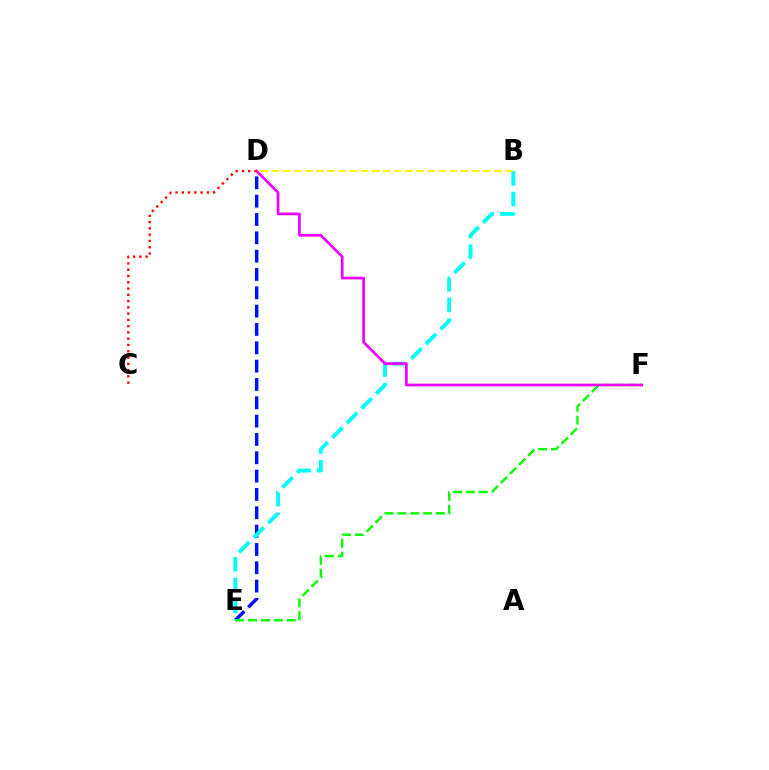{('D', 'E'): [{'color': '#0010ff', 'line_style': 'dashed', 'thickness': 2.49}], ('B', 'E'): [{'color': '#00fff6', 'line_style': 'dashed', 'thickness': 2.81}], ('E', 'F'): [{'color': '#08ff00', 'line_style': 'dashed', 'thickness': 1.74}], ('D', 'F'): [{'color': '#ee00ff', 'line_style': 'solid', 'thickness': 1.94}], ('B', 'D'): [{'color': '#fcf500', 'line_style': 'dashed', 'thickness': 1.51}], ('C', 'D'): [{'color': '#ff0000', 'line_style': 'dotted', 'thickness': 1.7}]}